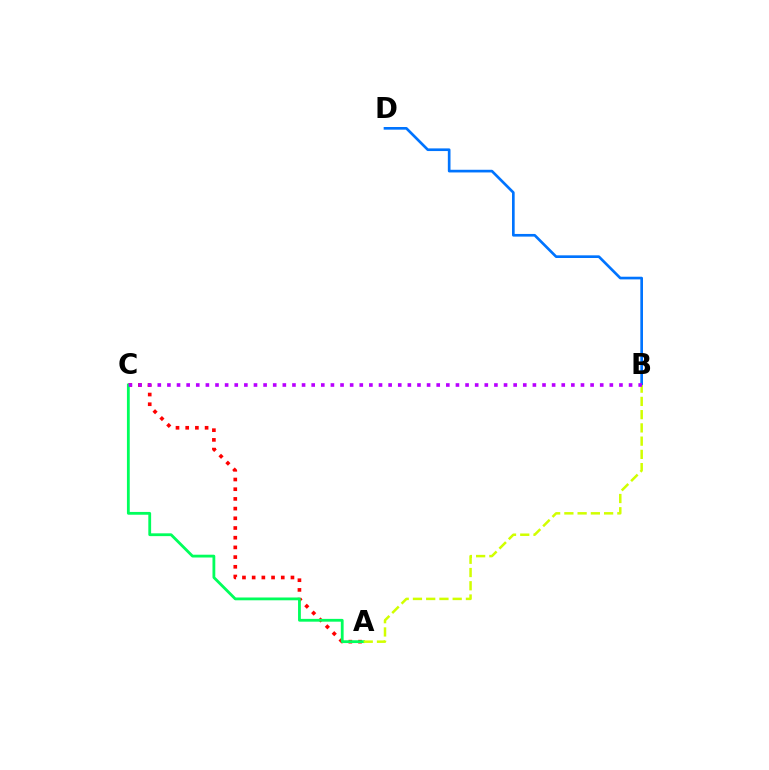{('A', 'C'): [{'color': '#ff0000', 'line_style': 'dotted', 'thickness': 2.63}, {'color': '#00ff5c', 'line_style': 'solid', 'thickness': 2.02}], ('B', 'D'): [{'color': '#0074ff', 'line_style': 'solid', 'thickness': 1.92}], ('A', 'B'): [{'color': '#d1ff00', 'line_style': 'dashed', 'thickness': 1.8}], ('B', 'C'): [{'color': '#b900ff', 'line_style': 'dotted', 'thickness': 2.61}]}